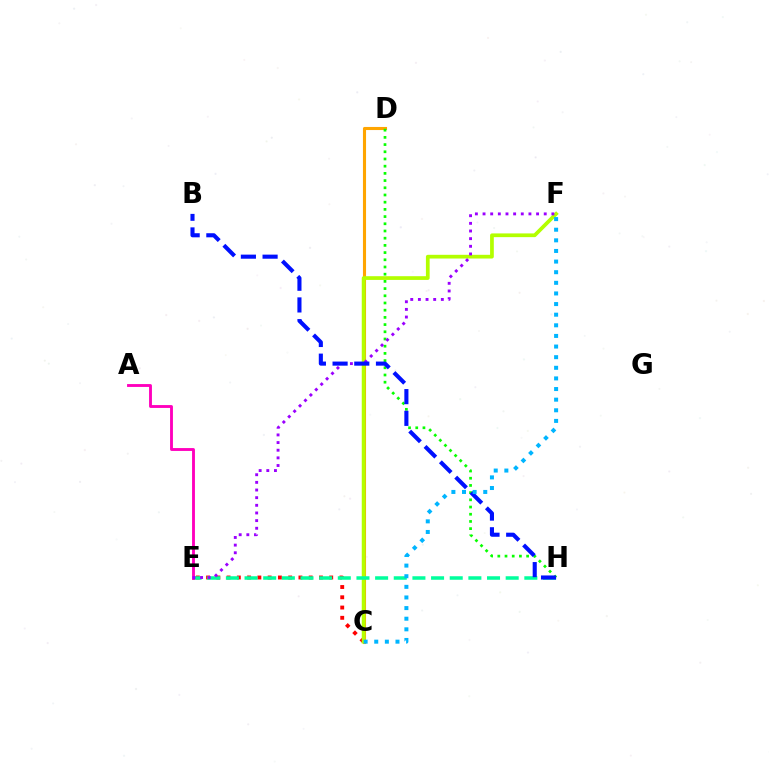{('C', 'D'): [{'color': '#ffa500', 'line_style': 'solid', 'thickness': 2.23}], ('D', 'H'): [{'color': '#08ff00', 'line_style': 'dotted', 'thickness': 1.96}], ('C', 'E'): [{'color': '#ff0000', 'line_style': 'dotted', 'thickness': 2.79}], ('C', 'F'): [{'color': '#b3ff00', 'line_style': 'solid', 'thickness': 2.68}, {'color': '#00b5ff', 'line_style': 'dotted', 'thickness': 2.89}], ('E', 'H'): [{'color': '#00ff9d', 'line_style': 'dashed', 'thickness': 2.53}], ('A', 'E'): [{'color': '#ff00bd', 'line_style': 'solid', 'thickness': 2.06}], ('E', 'F'): [{'color': '#9b00ff', 'line_style': 'dotted', 'thickness': 2.08}], ('B', 'H'): [{'color': '#0010ff', 'line_style': 'dashed', 'thickness': 2.95}]}